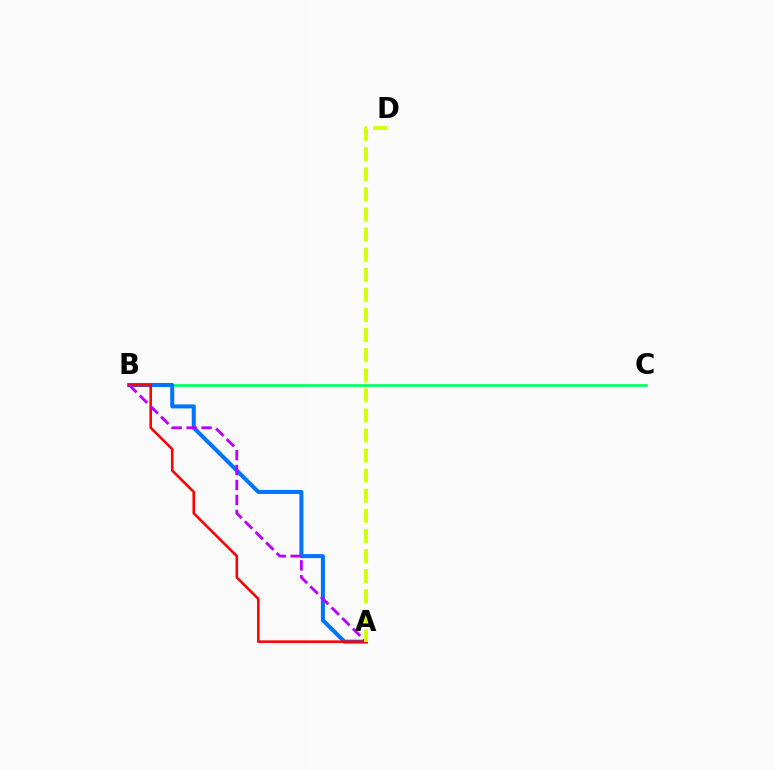{('B', 'C'): [{'color': '#00ff5c', 'line_style': 'solid', 'thickness': 1.92}], ('A', 'B'): [{'color': '#0074ff', 'line_style': 'solid', 'thickness': 2.9}, {'color': '#ff0000', 'line_style': 'solid', 'thickness': 1.85}, {'color': '#b900ff', 'line_style': 'dashed', 'thickness': 2.03}], ('A', 'D'): [{'color': '#d1ff00', 'line_style': 'dashed', 'thickness': 2.73}]}